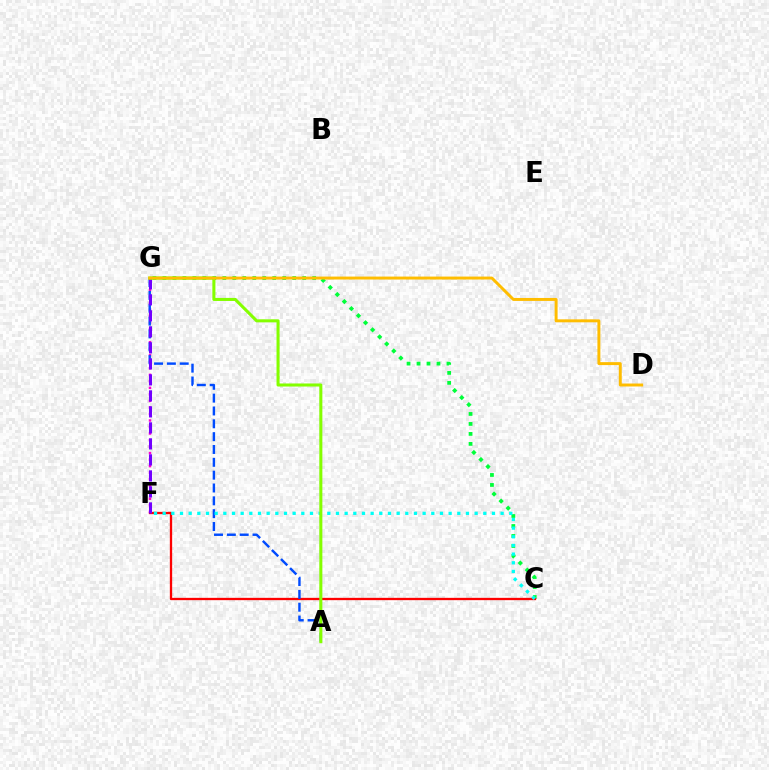{('C', 'G'): [{'color': '#00ff39', 'line_style': 'dotted', 'thickness': 2.71}], ('C', 'F'): [{'color': '#ff0000', 'line_style': 'solid', 'thickness': 1.66}, {'color': '#00fff6', 'line_style': 'dotted', 'thickness': 2.35}], ('F', 'G'): [{'color': '#ff00cf', 'line_style': 'dotted', 'thickness': 1.77}, {'color': '#7200ff', 'line_style': 'dashed', 'thickness': 2.17}], ('A', 'G'): [{'color': '#004bff', 'line_style': 'dashed', 'thickness': 1.74}, {'color': '#84ff00', 'line_style': 'solid', 'thickness': 2.2}], ('D', 'G'): [{'color': '#ffbd00', 'line_style': 'solid', 'thickness': 2.13}]}